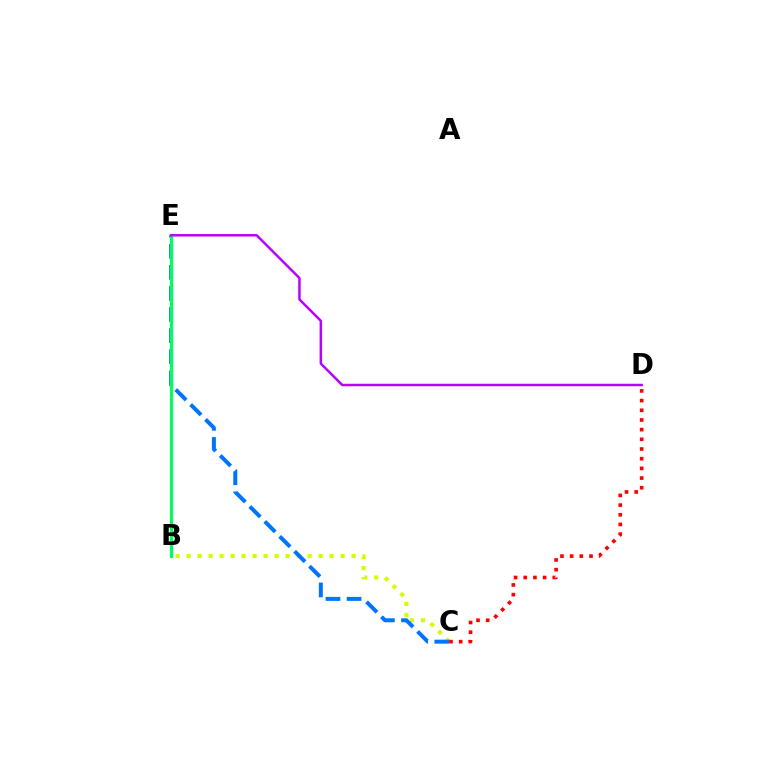{('B', 'C'): [{'color': '#d1ff00', 'line_style': 'dotted', 'thickness': 2.99}], ('C', 'E'): [{'color': '#0074ff', 'line_style': 'dashed', 'thickness': 2.87}], ('B', 'E'): [{'color': '#00ff5c', 'line_style': 'solid', 'thickness': 2.27}], ('C', 'D'): [{'color': '#ff0000', 'line_style': 'dotted', 'thickness': 2.63}], ('D', 'E'): [{'color': '#b900ff', 'line_style': 'solid', 'thickness': 1.78}]}